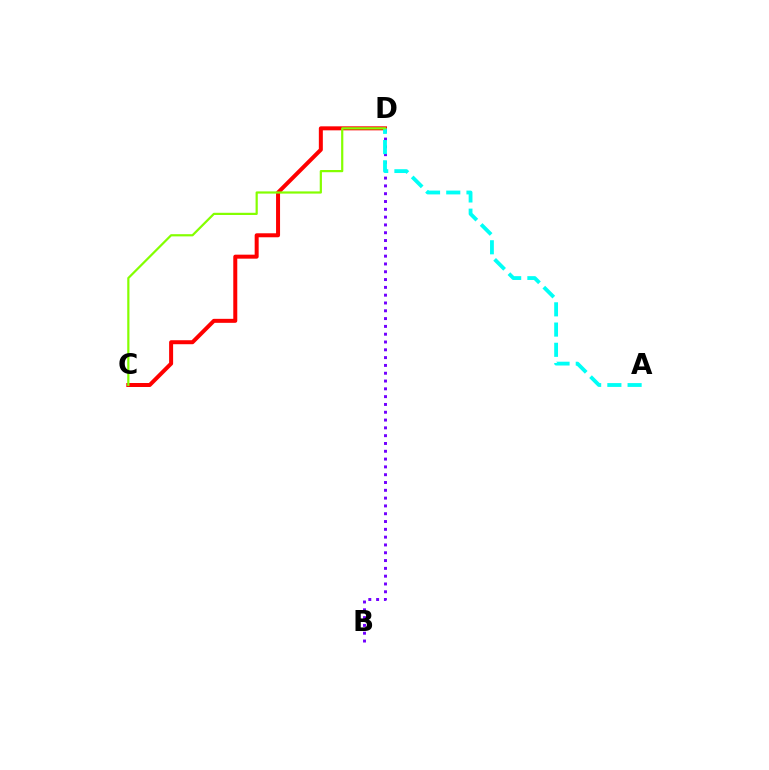{('C', 'D'): [{'color': '#ff0000', 'line_style': 'solid', 'thickness': 2.88}, {'color': '#84ff00', 'line_style': 'solid', 'thickness': 1.59}], ('B', 'D'): [{'color': '#7200ff', 'line_style': 'dotted', 'thickness': 2.12}], ('A', 'D'): [{'color': '#00fff6', 'line_style': 'dashed', 'thickness': 2.75}]}